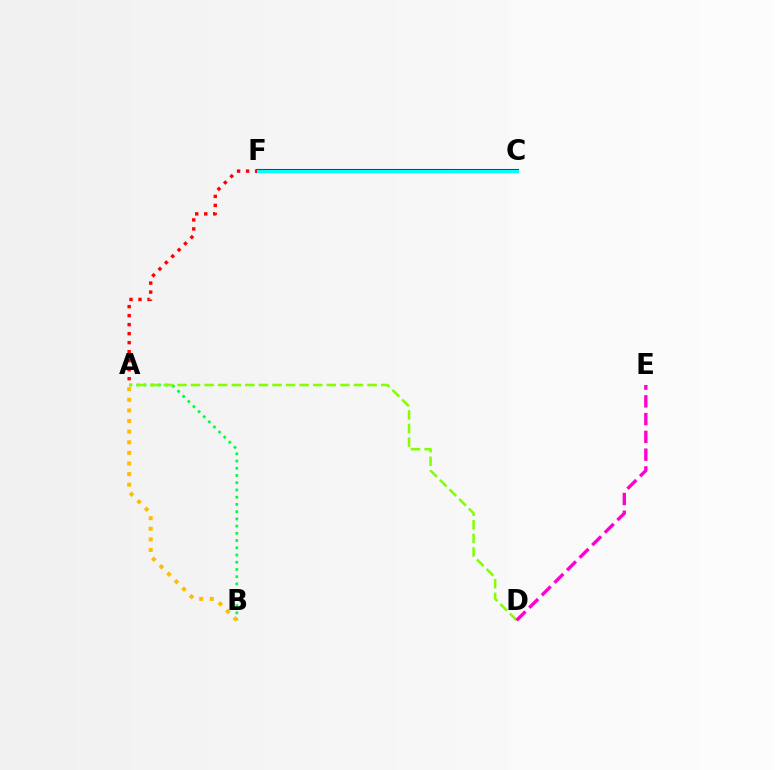{('C', 'F'): [{'color': '#004bff', 'line_style': 'solid', 'thickness': 1.56}, {'color': '#7200ff', 'line_style': 'solid', 'thickness': 2.94}, {'color': '#00fff6', 'line_style': 'solid', 'thickness': 2.19}], ('A', 'B'): [{'color': '#00ff39', 'line_style': 'dotted', 'thickness': 1.96}, {'color': '#ffbd00', 'line_style': 'dotted', 'thickness': 2.88}], ('A', 'D'): [{'color': '#84ff00', 'line_style': 'dashed', 'thickness': 1.84}], ('A', 'F'): [{'color': '#ff0000', 'line_style': 'dotted', 'thickness': 2.45}], ('D', 'E'): [{'color': '#ff00cf', 'line_style': 'dashed', 'thickness': 2.41}]}